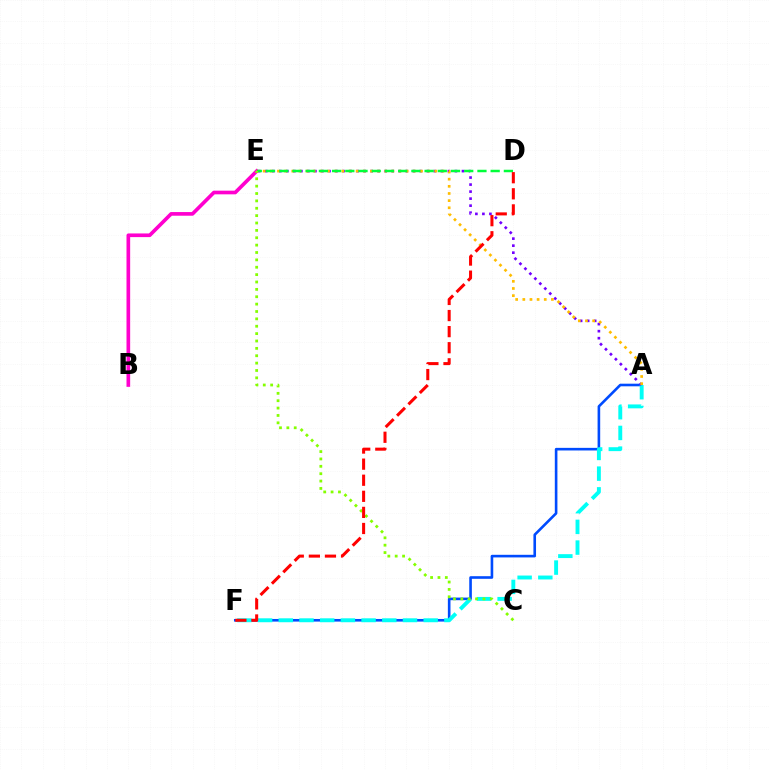{('A', 'F'): [{'color': '#004bff', 'line_style': 'solid', 'thickness': 1.88}, {'color': '#00fff6', 'line_style': 'dashed', 'thickness': 2.81}], ('A', 'E'): [{'color': '#7200ff', 'line_style': 'dotted', 'thickness': 1.91}, {'color': '#ffbd00', 'line_style': 'dotted', 'thickness': 1.94}], ('B', 'E'): [{'color': '#ff00cf', 'line_style': 'solid', 'thickness': 2.64}], ('D', 'E'): [{'color': '#00ff39', 'line_style': 'dashed', 'thickness': 1.8}], ('C', 'E'): [{'color': '#84ff00', 'line_style': 'dotted', 'thickness': 2.0}], ('D', 'F'): [{'color': '#ff0000', 'line_style': 'dashed', 'thickness': 2.19}]}